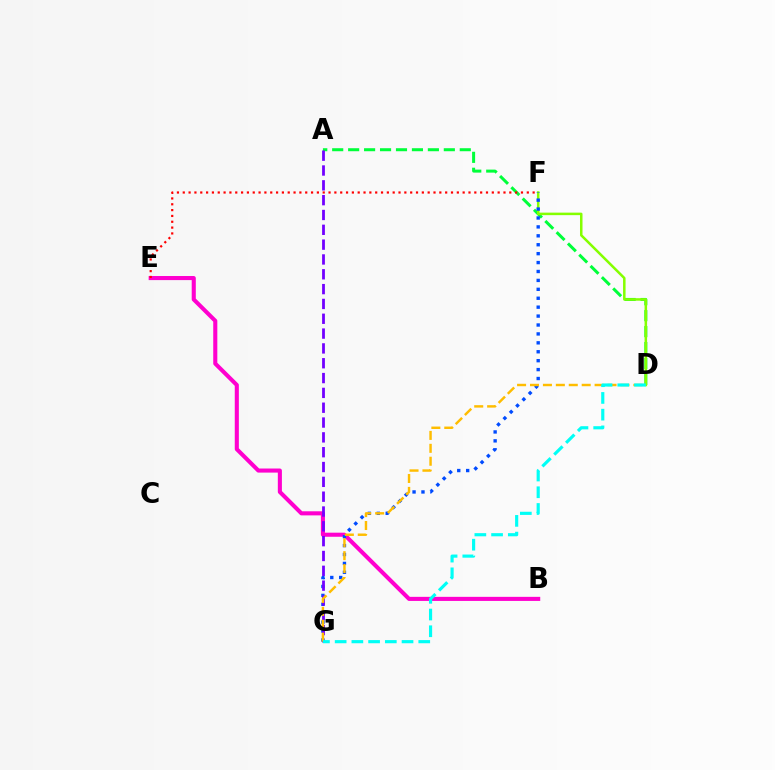{('B', 'E'): [{'color': '#ff00cf', 'line_style': 'solid', 'thickness': 2.94}], ('A', 'D'): [{'color': '#00ff39', 'line_style': 'dashed', 'thickness': 2.17}], ('D', 'F'): [{'color': '#84ff00', 'line_style': 'solid', 'thickness': 1.81}], ('F', 'G'): [{'color': '#004bff', 'line_style': 'dotted', 'thickness': 2.42}], ('E', 'F'): [{'color': '#ff0000', 'line_style': 'dotted', 'thickness': 1.58}], ('A', 'G'): [{'color': '#7200ff', 'line_style': 'dashed', 'thickness': 2.01}], ('D', 'G'): [{'color': '#ffbd00', 'line_style': 'dashed', 'thickness': 1.76}, {'color': '#00fff6', 'line_style': 'dashed', 'thickness': 2.27}]}